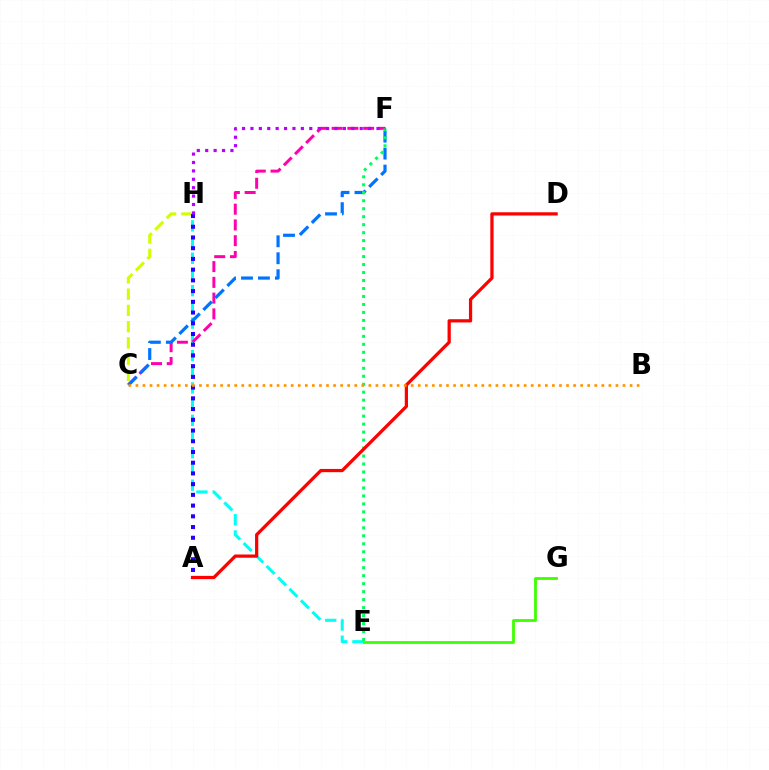{('E', 'H'): [{'color': '#00fff6', 'line_style': 'dashed', 'thickness': 2.2}], ('C', 'H'): [{'color': '#d1ff00', 'line_style': 'dashed', 'thickness': 2.21}], ('C', 'F'): [{'color': '#ff00ac', 'line_style': 'dashed', 'thickness': 2.14}, {'color': '#0074ff', 'line_style': 'dashed', 'thickness': 2.3}], ('E', 'G'): [{'color': '#3dff00', 'line_style': 'solid', 'thickness': 2.01}], ('A', 'H'): [{'color': '#2500ff', 'line_style': 'dotted', 'thickness': 2.91}], ('E', 'F'): [{'color': '#00ff5c', 'line_style': 'dotted', 'thickness': 2.17}], ('A', 'D'): [{'color': '#ff0000', 'line_style': 'solid', 'thickness': 2.33}], ('B', 'C'): [{'color': '#ff9400', 'line_style': 'dotted', 'thickness': 1.92}], ('F', 'H'): [{'color': '#b900ff', 'line_style': 'dotted', 'thickness': 2.28}]}